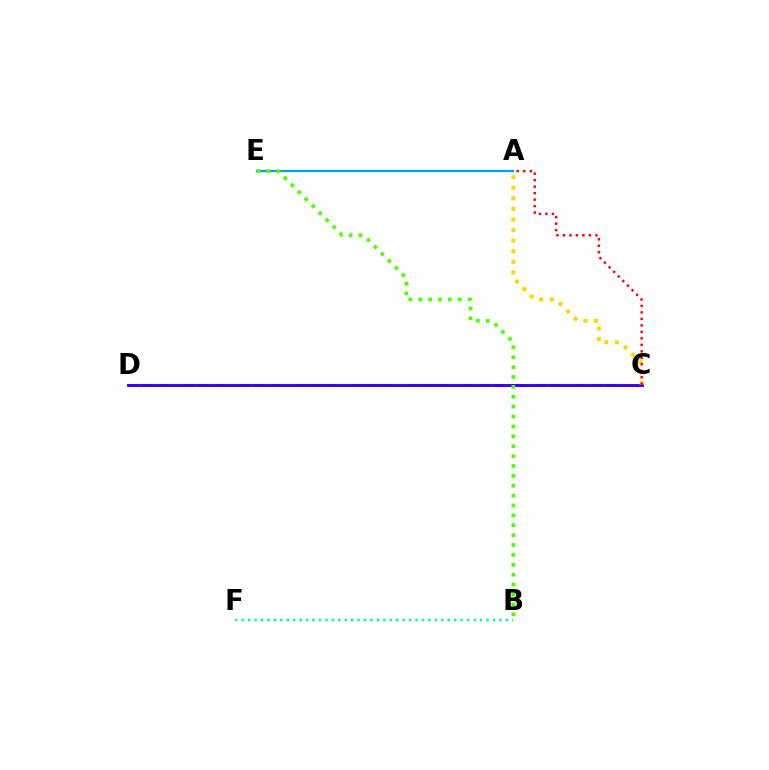{('C', 'D'): [{'color': '#ff00ed', 'line_style': 'dashed', 'thickness': 1.91}, {'color': '#3700ff', 'line_style': 'solid', 'thickness': 2.1}], ('A', 'E'): [{'color': '#009eff', 'line_style': 'solid', 'thickness': 1.6}], ('B', 'F'): [{'color': '#00ff86', 'line_style': 'dotted', 'thickness': 1.75}], ('B', 'E'): [{'color': '#4fff00', 'line_style': 'dotted', 'thickness': 2.69}], ('A', 'C'): [{'color': '#ffd500', 'line_style': 'dotted', 'thickness': 2.88}, {'color': '#ff0000', 'line_style': 'dotted', 'thickness': 1.76}]}